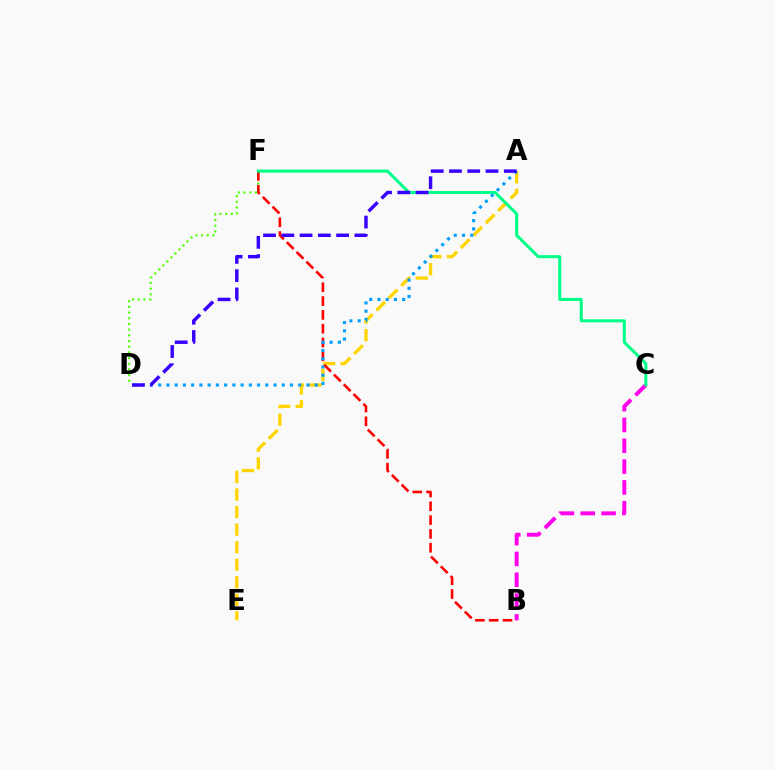{('A', 'E'): [{'color': '#ffd500', 'line_style': 'dashed', 'thickness': 2.39}], ('D', 'F'): [{'color': '#4fff00', 'line_style': 'dotted', 'thickness': 1.54}], ('B', 'F'): [{'color': '#ff0000', 'line_style': 'dashed', 'thickness': 1.88}], ('B', 'C'): [{'color': '#ff00ed', 'line_style': 'dashed', 'thickness': 2.83}], ('C', 'F'): [{'color': '#00ff86', 'line_style': 'solid', 'thickness': 2.17}], ('A', 'D'): [{'color': '#009eff', 'line_style': 'dotted', 'thickness': 2.24}, {'color': '#3700ff', 'line_style': 'dashed', 'thickness': 2.48}]}